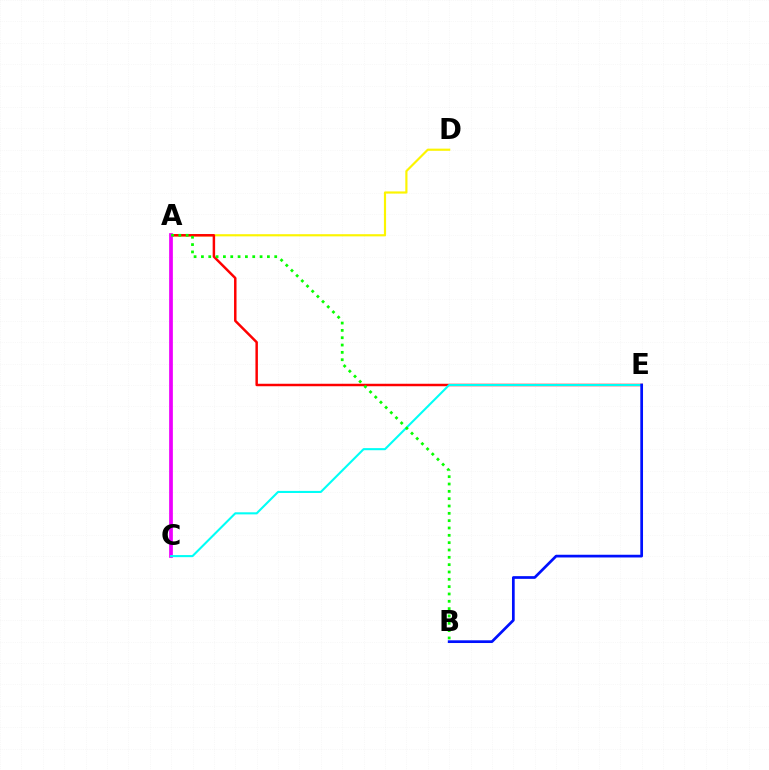{('A', 'D'): [{'color': '#fcf500', 'line_style': 'solid', 'thickness': 1.56}], ('A', 'E'): [{'color': '#ff0000', 'line_style': 'solid', 'thickness': 1.78}], ('A', 'C'): [{'color': '#ee00ff', 'line_style': 'solid', 'thickness': 2.68}], ('C', 'E'): [{'color': '#00fff6', 'line_style': 'solid', 'thickness': 1.51}], ('A', 'B'): [{'color': '#08ff00', 'line_style': 'dotted', 'thickness': 1.99}], ('B', 'E'): [{'color': '#0010ff', 'line_style': 'solid', 'thickness': 1.95}]}